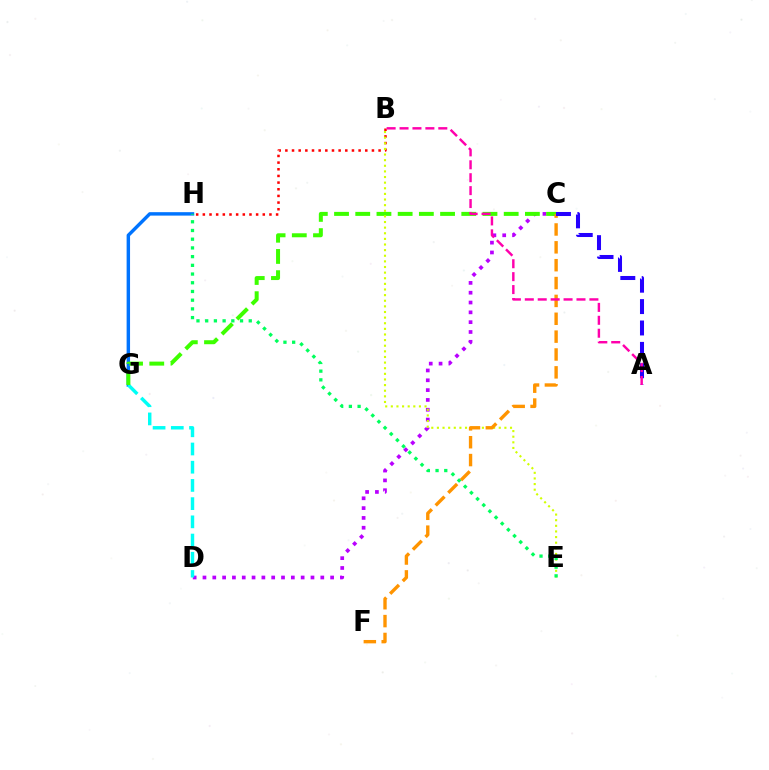{('C', 'D'): [{'color': '#b900ff', 'line_style': 'dotted', 'thickness': 2.67}], ('B', 'H'): [{'color': '#ff0000', 'line_style': 'dotted', 'thickness': 1.81}], ('G', 'H'): [{'color': '#0074ff', 'line_style': 'solid', 'thickness': 2.47}], ('D', 'G'): [{'color': '#00fff6', 'line_style': 'dashed', 'thickness': 2.47}], ('C', 'G'): [{'color': '#3dff00', 'line_style': 'dashed', 'thickness': 2.88}], ('B', 'E'): [{'color': '#d1ff00', 'line_style': 'dotted', 'thickness': 1.53}], ('C', 'F'): [{'color': '#ff9400', 'line_style': 'dashed', 'thickness': 2.43}], ('A', 'C'): [{'color': '#2500ff', 'line_style': 'dashed', 'thickness': 2.91}], ('E', 'H'): [{'color': '#00ff5c', 'line_style': 'dotted', 'thickness': 2.37}], ('A', 'B'): [{'color': '#ff00ac', 'line_style': 'dashed', 'thickness': 1.76}]}